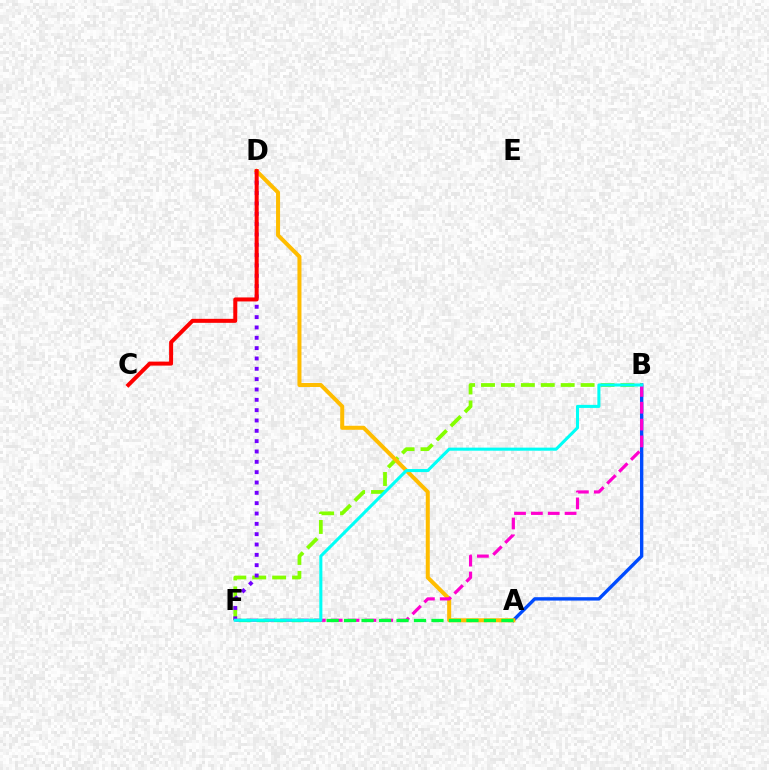{('A', 'B'): [{'color': '#004bff', 'line_style': 'solid', 'thickness': 2.44}], ('B', 'F'): [{'color': '#84ff00', 'line_style': 'dashed', 'thickness': 2.71}, {'color': '#ff00cf', 'line_style': 'dashed', 'thickness': 2.29}, {'color': '#00fff6', 'line_style': 'solid', 'thickness': 2.21}], ('D', 'F'): [{'color': '#7200ff', 'line_style': 'dotted', 'thickness': 2.81}], ('A', 'D'): [{'color': '#ffbd00', 'line_style': 'solid', 'thickness': 2.89}], ('C', 'D'): [{'color': '#ff0000', 'line_style': 'solid', 'thickness': 2.88}], ('A', 'F'): [{'color': '#00ff39', 'line_style': 'dashed', 'thickness': 2.37}]}